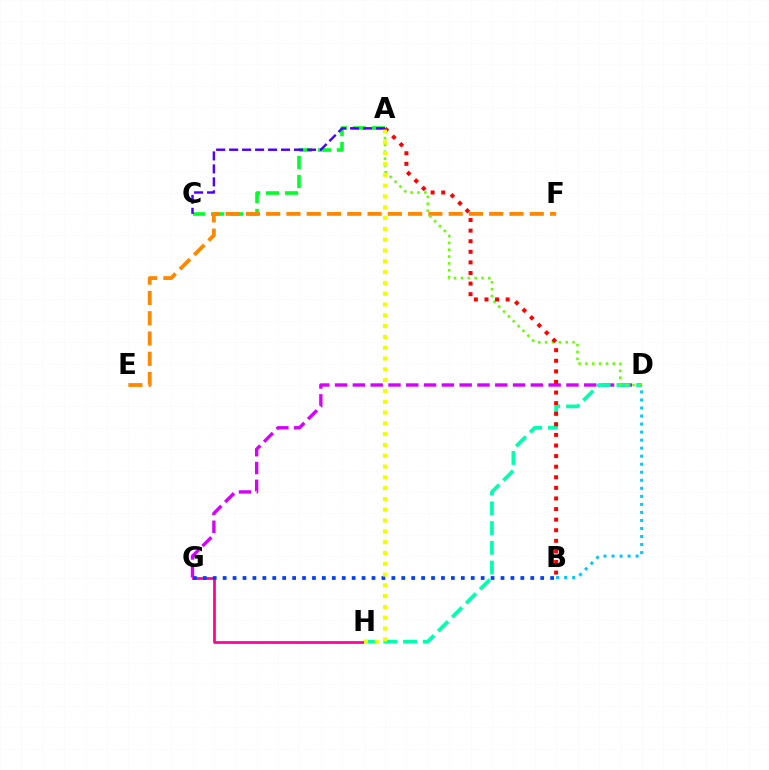{('A', 'C'): [{'color': '#00ff27', 'line_style': 'dashed', 'thickness': 2.58}, {'color': '#4f00ff', 'line_style': 'dashed', 'thickness': 1.76}], ('D', 'G'): [{'color': '#d600ff', 'line_style': 'dashed', 'thickness': 2.42}], ('D', 'H'): [{'color': '#00ffaf', 'line_style': 'dashed', 'thickness': 2.68}], ('E', 'F'): [{'color': '#ff8800', 'line_style': 'dashed', 'thickness': 2.75}], ('A', 'D'): [{'color': '#66ff00', 'line_style': 'dotted', 'thickness': 1.86}], ('G', 'H'): [{'color': '#ff00a0', 'line_style': 'solid', 'thickness': 1.97}], ('B', 'G'): [{'color': '#003fff', 'line_style': 'dotted', 'thickness': 2.7}], ('A', 'B'): [{'color': '#ff0000', 'line_style': 'dotted', 'thickness': 2.88}], ('A', 'H'): [{'color': '#eeff00', 'line_style': 'dotted', 'thickness': 2.93}], ('B', 'D'): [{'color': '#00c7ff', 'line_style': 'dotted', 'thickness': 2.18}]}